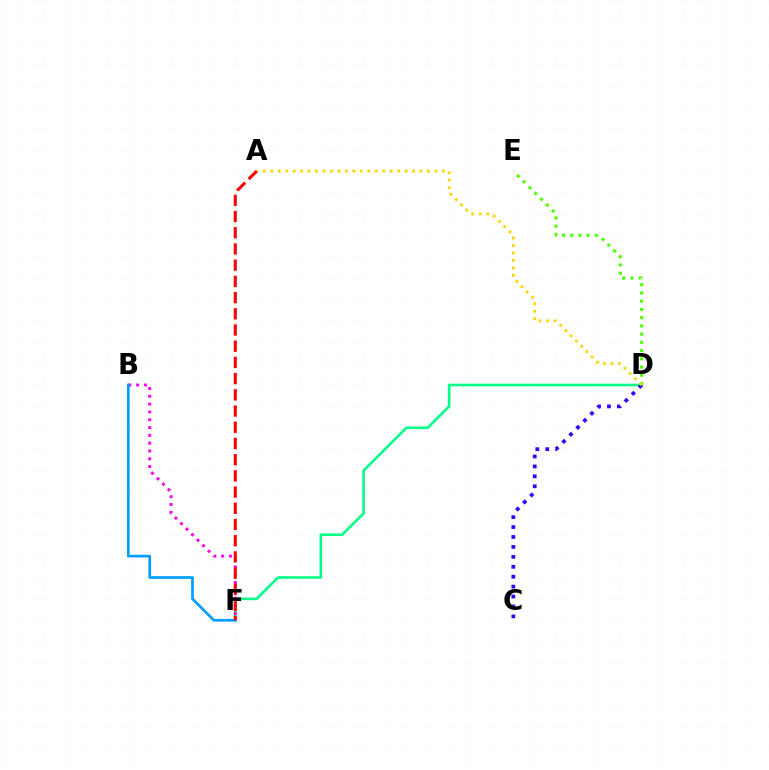{('D', 'F'): [{'color': '#00ff86', 'line_style': 'solid', 'thickness': 1.87}], ('D', 'E'): [{'color': '#4fff00', 'line_style': 'dotted', 'thickness': 2.23}], ('C', 'D'): [{'color': '#3700ff', 'line_style': 'dotted', 'thickness': 2.7}], ('B', 'F'): [{'color': '#ff00ed', 'line_style': 'dotted', 'thickness': 2.12}, {'color': '#009eff', 'line_style': 'solid', 'thickness': 1.93}], ('A', 'D'): [{'color': '#ffd500', 'line_style': 'dotted', 'thickness': 2.03}], ('A', 'F'): [{'color': '#ff0000', 'line_style': 'dashed', 'thickness': 2.2}]}